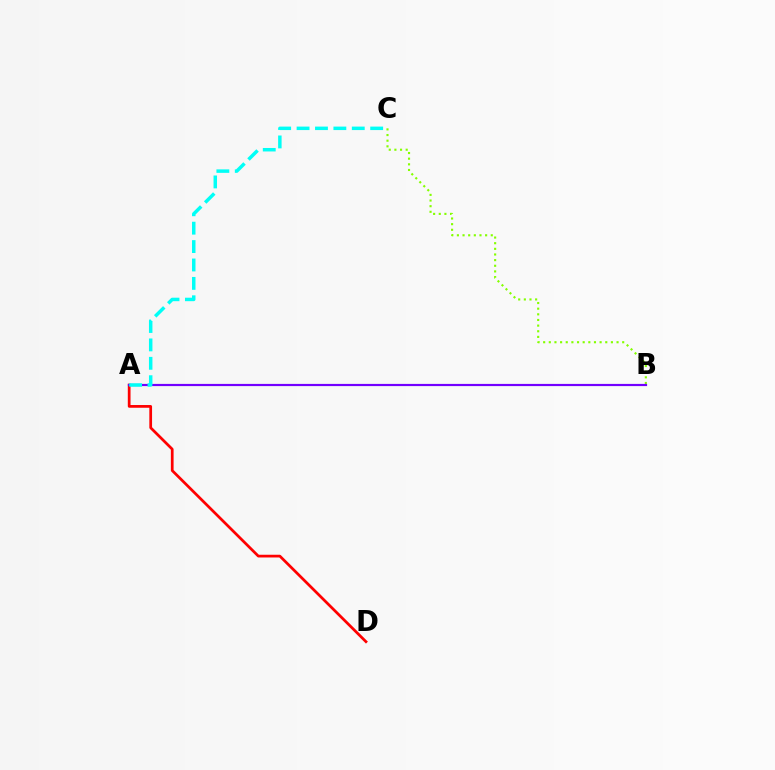{('A', 'D'): [{'color': '#ff0000', 'line_style': 'solid', 'thickness': 1.96}], ('B', 'C'): [{'color': '#84ff00', 'line_style': 'dotted', 'thickness': 1.53}], ('A', 'B'): [{'color': '#7200ff', 'line_style': 'solid', 'thickness': 1.58}], ('A', 'C'): [{'color': '#00fff6', 'line_style': 'dashed', 'thickness': 2.5}]}